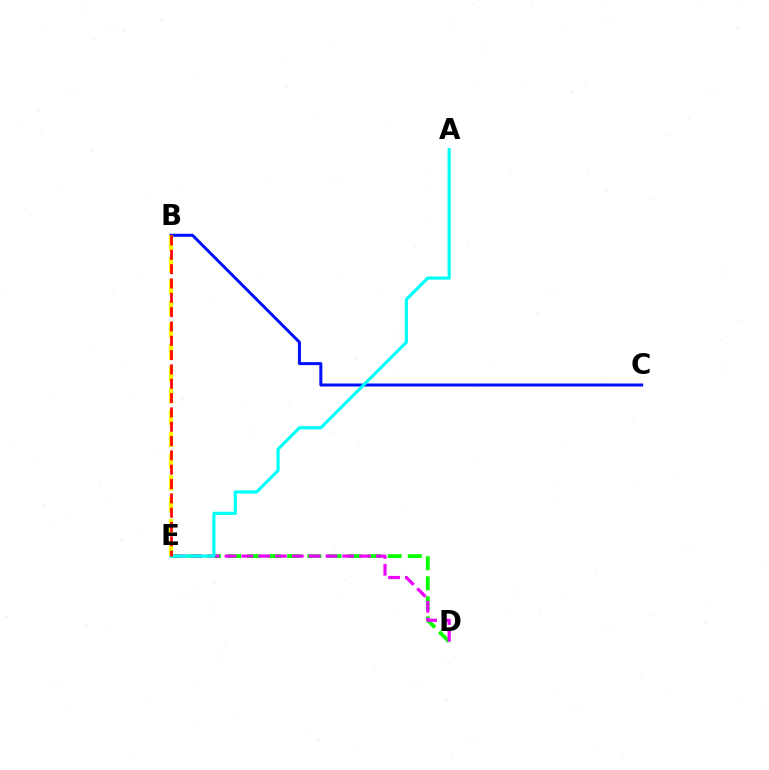{('B', 'C'): [{'color': '#0010ff', 'line_style': 'solid', 'thickness': 2.17}], ('D', 'E'): [{'color': '#08ff00', 'line_style': 'dashed', 'thickness': 2.73}, {'color': '#ee00ff', 'line_style': 'dashed', 'thickness': 2.28}], ('A', 'E'): [{'color': '#00fff6', 'line_style': 'solid', 'thickness': 2.29}], ('B', 'E'): [{'color': '#fcf500', 'line_style': 'dashed', 'thickness': 2.96}, {'color': '#ff0000', 'line_style': 'dashed', 'thickness': 1.95}]}